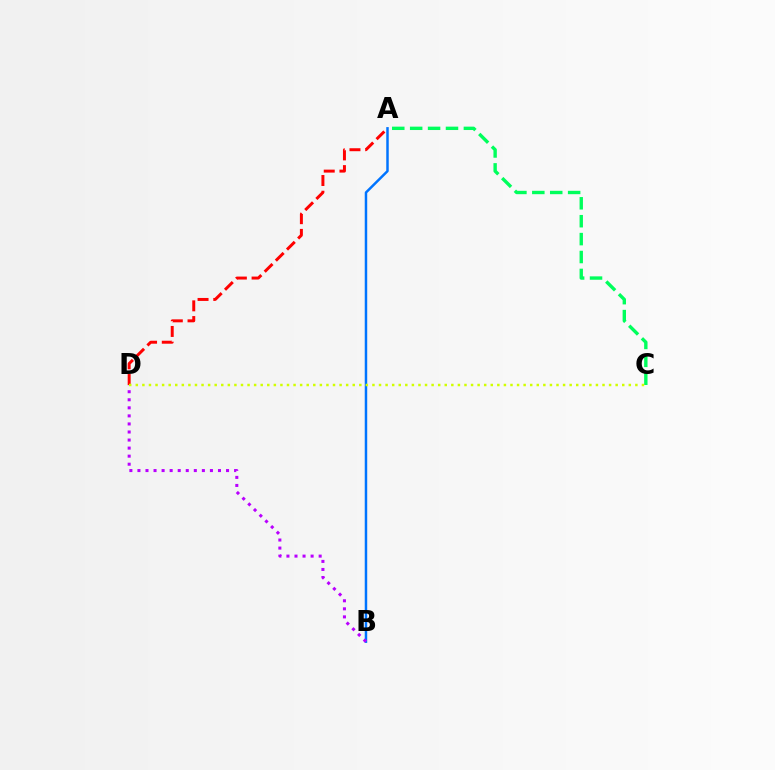{('A', 'C'): [{'color': '#00ff5c', 'line_style': 'dashed', 'thickness': 2.43}], ('A', 'D'): [{'color': '#ff0000', 'line_style': 'dashed', 'thickness': 2.13}], ('A', 'B'): [{'color': '#0074ff', 'line_style': 'solid', 'thickness': 1.78}], ('B', 'D'): [{'color': '#b900ff', 'line_style': 'dotted', 'thickness': 2.19}], ('C', 'D'): [{'color': '#d1ff00', 'line_style': 'dotted', 'thickness': 1.79}]}